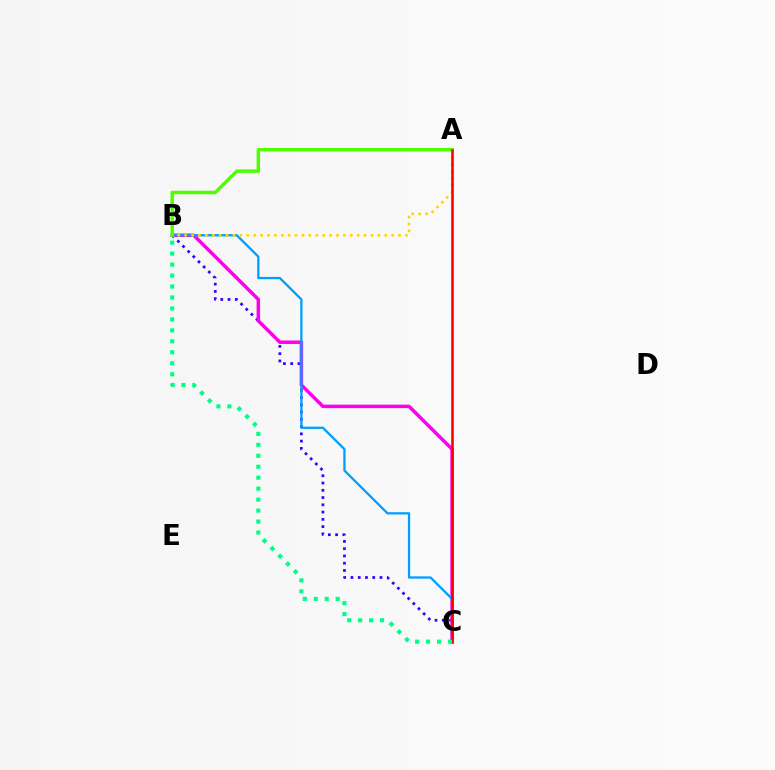{('B', 'C'): [{'color': '#3700ff', 'line_style': 'dotted', 'thickness': 1.97}, {'color': '#ff00ed', 'line_style': 'solid', 'thickness': 2.51}, {'color': '#009eff', 'line_style': 'solid', 'thickness': 1.65}, {'color': '#00ff86', 'line_style': 'dotted', 'thickness': 2.98}], ('A', 'B'): [{'color': '#ffd500', 'line_style': 'dotted', 'thickness': 1.87}, {'color': '#4fff00', 'line_style': 'solid', 'thickness': 2.5}], ('A', 'C'): [{'color': '#ff0000', 'line_style': 'solid', 'thickness': 1.87}]}